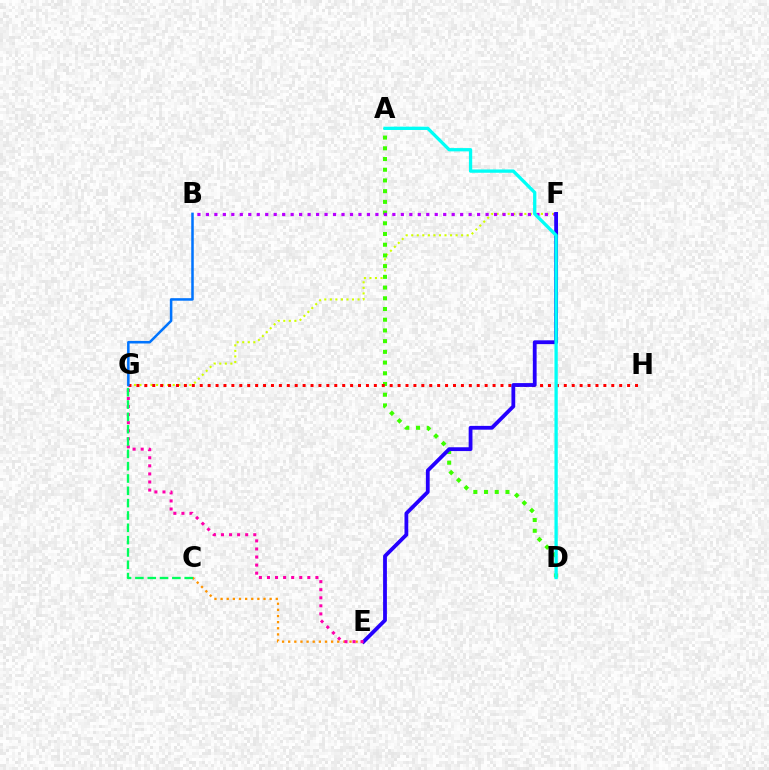{('C', 'E'): [{'color': '#ff9400', 'line_style': 'dotted', 'thickness': 1.67}], ('F', 'G'): [{'color': '#d1ff00', 'line_style': 'dotted', 'thickness': 1.51}], ('A', 'D'): [{'color': '#3dff00', 'line_style': 'dotted', 'thickness': 2.91}, {'color': '#00fff6', 'line_style': 'solid', 'thickness': 2.38}], ('B', 'F'): [{'color': '#b900ff', 'line_style': 'dotted', 'thickness': 2.3}], ('G', 'H'): [{'color': '#ff0000', 'line_style': 'dotted', 'thickness': 2.15}], ('E', 'F'): [{'color': '#2500ff', 'line_style': 'solid', 'thickness': 2.74}], ('B', 'G'): [{'color': '#0074ff', 'line_style': 'solid', 'thickness': 1.82}], ('E', 'G'): [{'color': '#ff00ac', 'line_style': 'dotted', 'thickness': 2.19}], ('C', 'G'): [{'color': '#00ff5c', 'line_style': 'dashed', 'thickness': 1.67}]}